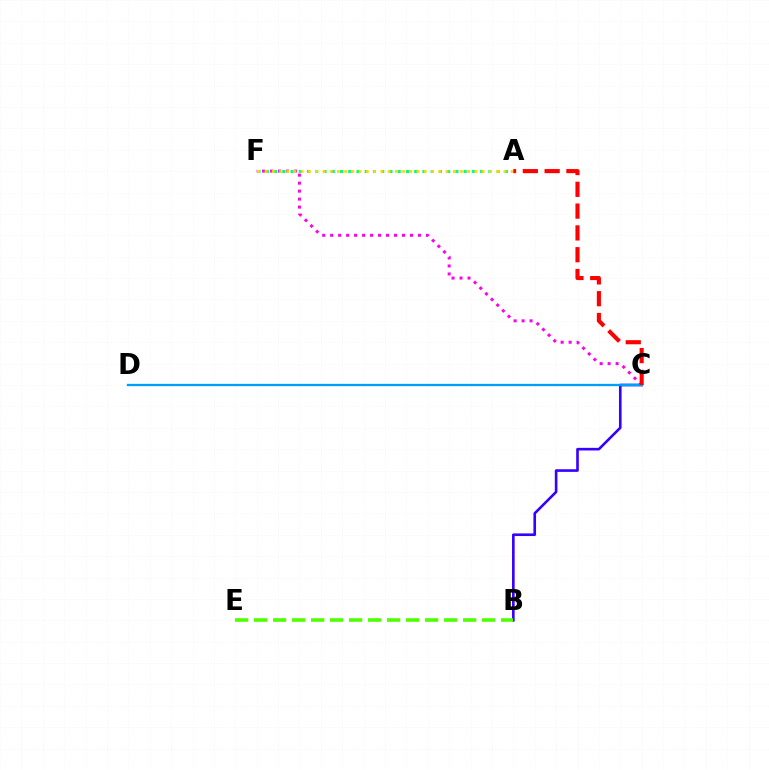{('A', 'F'): [{'color': '#00ff86', 'line_style': 'dotted', 'thickness': 2.24}, {'color': '#ffd500', 'line_style': 'dotted', 'thickness': 1.97}], ('C', 'F'): [{'color': '#ff00ed', 'line_style': 'dotted', 'thickness': 2.17}], ('B', 'C'): [{'color': '#3700ff', 'line_style': 'solid', 'thickness': 1.89}], ('C', 'D'): [{'color': '#009eff', 'line_style': 'solid', 'thickness': 1.67}], ('B', 'E'): [{'color': '#4fff00', 'line_style': 'dashed', 'thickness': 2.58}], ('A', 'C'): [{'color': '#ff0000', 'line_style': 'dashed', 'thickness': 2.96}]}